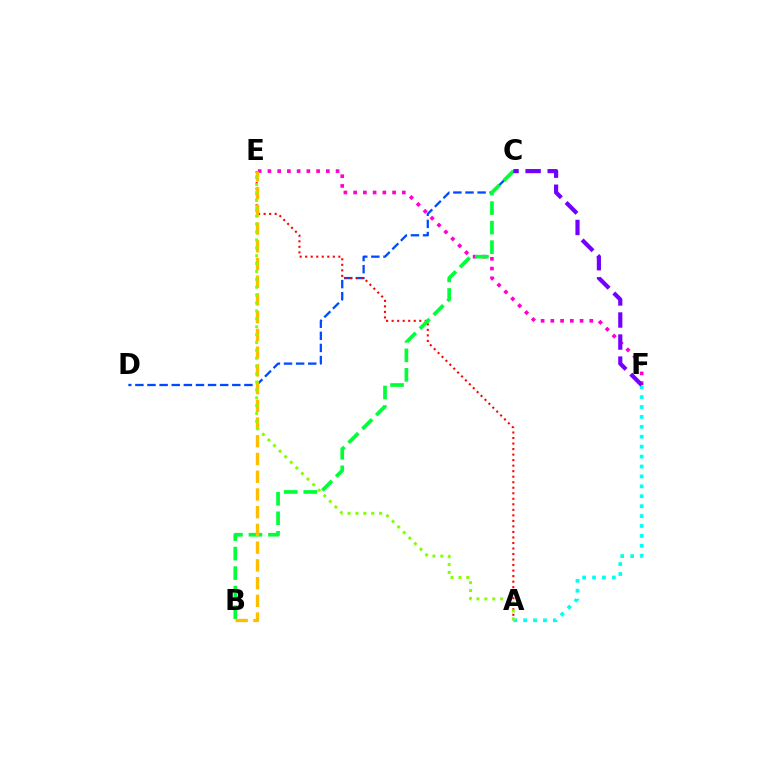{('C', 'D'): [{'color': '#004bff', 'line_style': 'dashed', 'thickness': 1.65}], ('A', 'E'): [{'color': '#ff0000', 'line_style': 'dotted', 'thickness': 1.5}, {'color': '#84ff00', 'line_style': 'dotted', 'thickness': 2.14}], ('E', 'F'): [{'color': '#ff00cf', 'line_style': 'dotted', 'thickness': 2.65}], ('B', 'C'): [{'color': '#00ff39', 'line_style': 'dashed', 'thickness': 2.65}], ('A', 'F'): [{'color': '#00fff6', 'line_style': 'dotted', 'thickness': 2.69}], ('B', 'E'): [{'color': '#ffbd00', 'line_style': 'dashed', 'thickness': 2.41}], ('C', 'F'): [{'color': '#7200ff', 'line_style': 'dashed', 'thickness': 3.0}]}